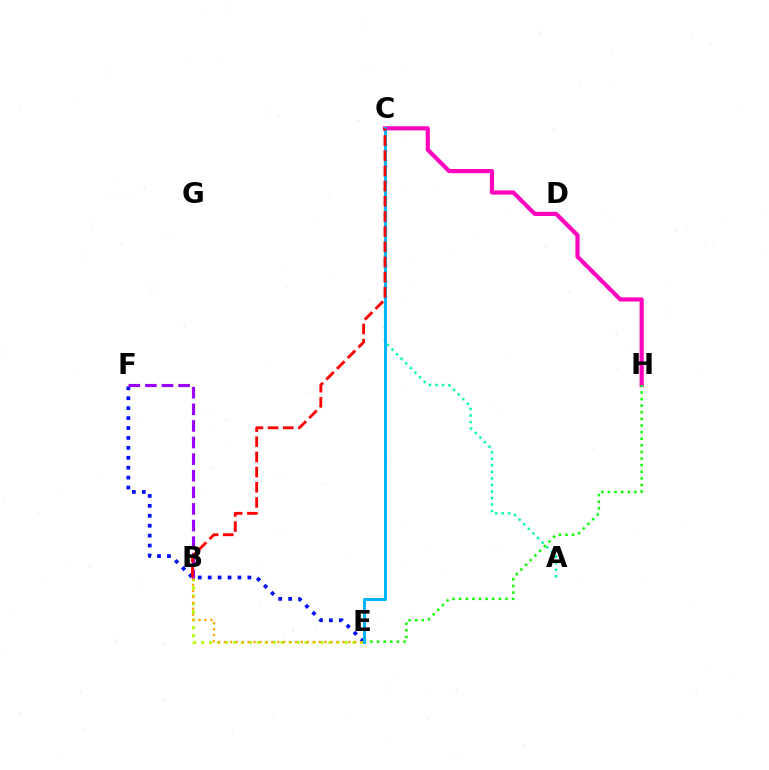{('C', 'H'): [{'color': '#ff00bd', 'line_style': 'solid', 'thickness': 2.99}], ('E', 'H'): [{'color': '#08ff00', 'line_style': 'dotted', 'thickness': 1.8}], ('A', 'C'): [{'color': '#00ff9d', 'line_style': 'dotted', 'thickness': 1.77}], ('E', 'F'): [{'color': '#0010ff', 'line_style': 'dotted', 'thickness': 2.7}], ('B', 'E'): [{'color': '#b3ff00', 'line_style': 'dotted', 'thickness': 2.16}, {'color': '#ffa500', 'line_style': 'dotted', 'thickness': 1.61}], ('B', 'F'): [{'color': '#9b00ff', 'line_style': 'dashed', 'thickness': 2.26}], ('C', 'E'): [{'color': '#00b5ff', 'line_style': 'solid', 'thickness': 2.15}], ('B', 'C'): [{'color': '#ff0000', 'line_style': 'dashed', 'thickness': 2.06}]}